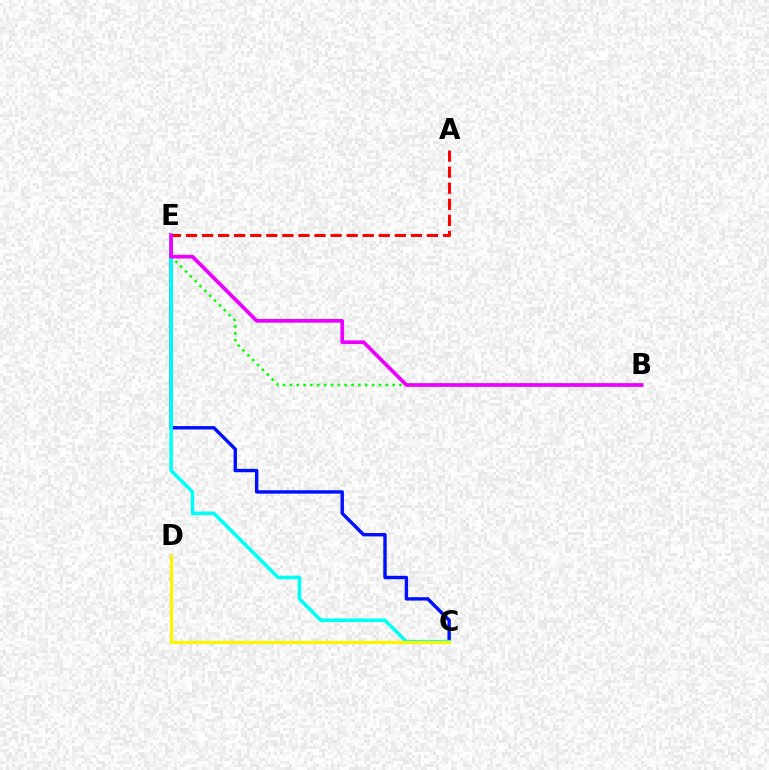{('C', 'E'): [{'color': '#0010ff', 'line_style': 'solid', 'thickness': 2.45}, {'color': '#00fff6', 'line_style': 'solid', 'thickness': 2.58}], ('A', 'E'): [{'color': '#ff0000', 'line_style': 'dashed', 'thickness': 2.18}], ('C', 'D'): [{'color': '#fcf500', 'line_style': 'solid', 'thickness': 2.33}], ('B', 'E'): [{'color': '#08ff00', 'line_style': 'dotted', 'thickness': 1.86}, {'color': '#ee00ff', 'line_style': 'solid', 'thickness': 2.67}]}